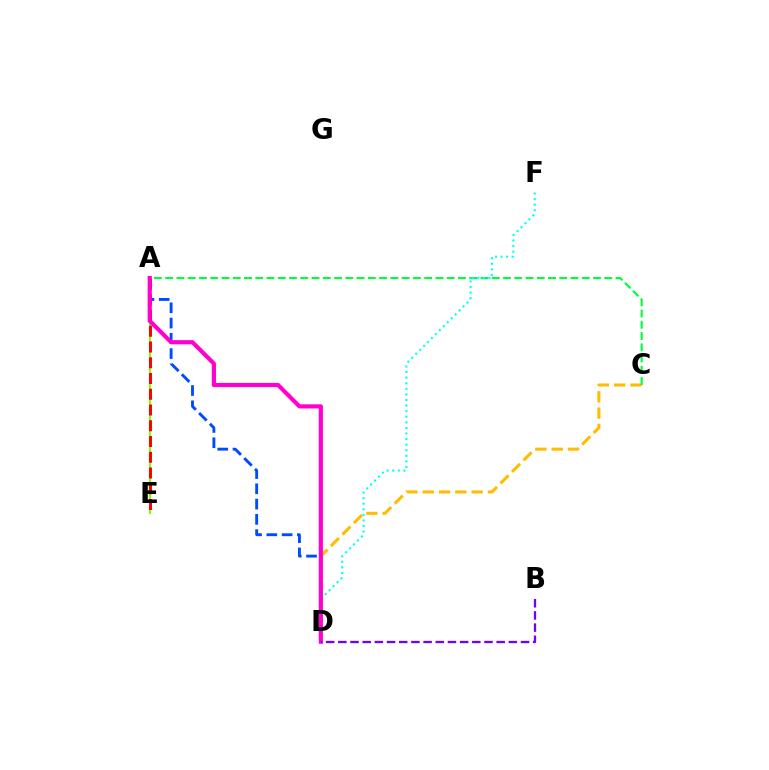{('A', 'E'): [{'color': '#84ff00', 'line_style': 'solid', 'thickness': 1.54}, {'color': '#ff0000', 'line_style': 'dashed', 'thickness': 2.14}], ('C', 'D'): [{'color': '#ffbd00', 'line_style': 'dashed', 'thickness': 2.21}], ('A', 'D'): [{'color': '#004bff', 'line_style': 'dashed', 'thickness': 2.07}, {'color': '#ff00cf', 'line_style': 'solid', 'thickness': 3.0}], ('A', 'C'): [{'color': '#00ff39', 'line_style': 'dashed', 'thickness': 1.53}], ('D', 'F'): [{'color': '#00fff6', 'line_style': 'dotted', 'thickness': 1.52}], ('B', 'D'): [{'color': '#7200ff', 'line_style': 'dashed', 'thickness': 1.65}]}